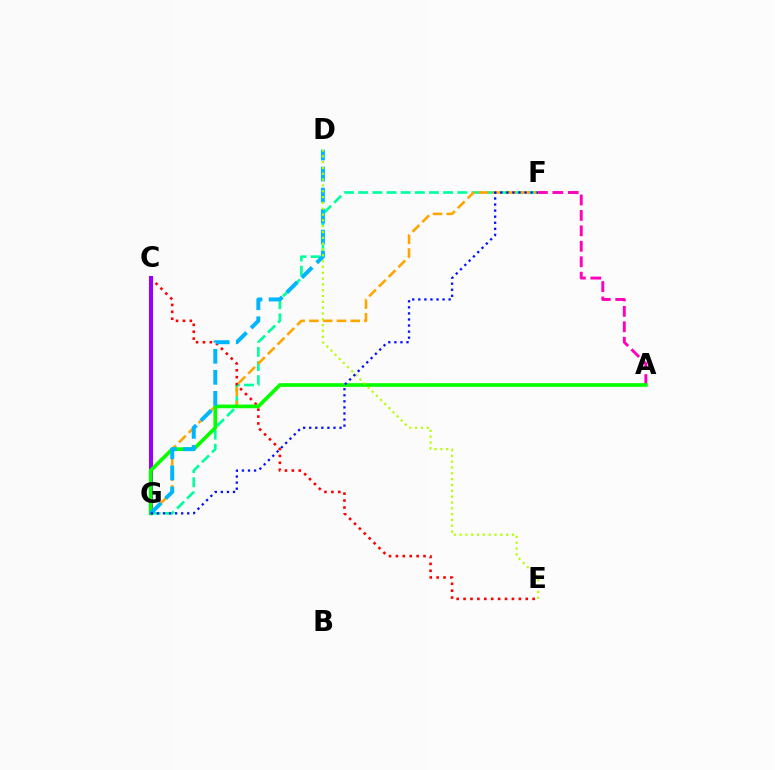{('F', 'G'): [{'color': '#00ff9d', 'line_style': 'dashed', 'thickness': 1.92}, {'color': '#ffa500', 'line_style': 'dashed', 'thickness': 1.87}, {'color': '#0010ff', 'line_style': 'dotted', 'thickness': 1.65}], ('C', 'E'): [{'color': '#ff0000', 'line_style': 'dotted', 'thickness': 1.88}], ('A', 'F'): [{'color': '#ff00bd', 'line_style': 'dashed', 'thickness': 2.1}], ('C', 'G'): [{'color': '#9b00ff', 'line_style': 'solid', 'thickness': 2.94}], ('A', 'G'): [{'color': '#08ff00', 'line_style': 'solid', 'thickness': 2.66}], ('D', 'G'): [{'color': '#00b5ff', 'line_style': 'dashed', 'thickness': 2.85}], ('D', 'E'): [{'color': '#b3ff00', 'line_style': 'dotted', 'thickness': 1.58}]}